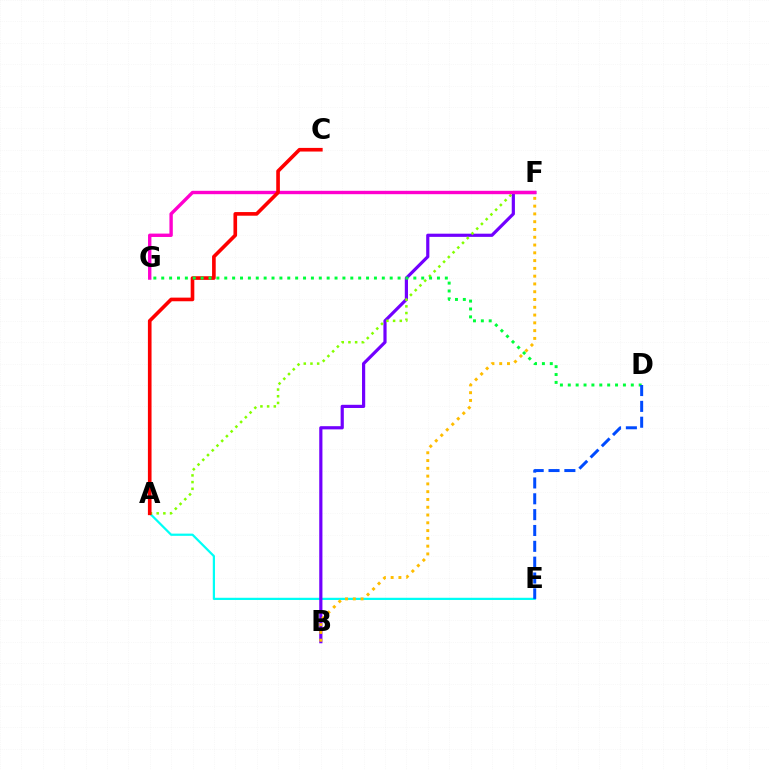{('A', 'E'): [{'color': '#00fff6', 'line_style': 'solid', 'thickness': 1.6}], ('B', 'F'): [{'color': '#7200ff', 'line_style': 'solid', 'thickness': 2.3}, {'color': '#ffbd00', 'line_style': 'dotted', 'thickness': 2.11}], ('A', 'F'): [{'color': '#84ff00', 'line_style': 'dotted', 'thickness': 1.82}], ('F', 'G'): [{'color': '#ff00cf', 'line_style': 'solid', 'thickness': 2.43}], ('A', 'C'): [{'color': '#ff0000', 'line_style': 'solid', 'thickness': 2.62}], ('D', 'G'): [{'color': '#00ff39', 'line_style': 'dotted', 'thickness': 2.14}], ('D', 'E'): [{'color': '#004bff', 'line_style': 'dashed', 'thickness': 2.15}]}